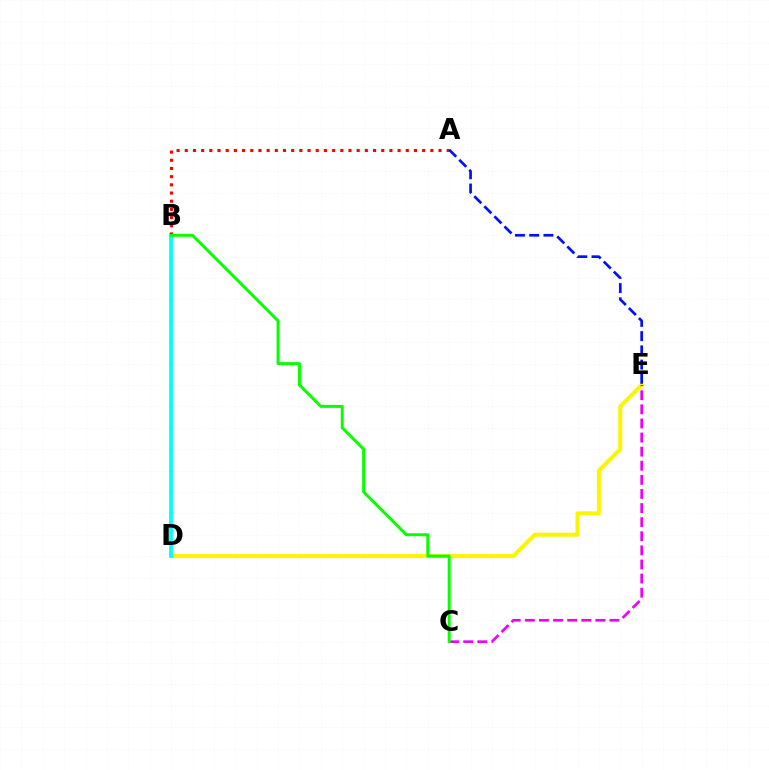{('D', 'E'): [{'color': '#fcf500', 'line_style': 'solid', 'thickness': 2.9}], ('B', 'D'): [{'color': '#00fff6', 'line_style': 'solid', 'thickness': 2.72}], ('A', 'B'): [{'color': '#ff0000', 'line_style': 'dotted', 'thickness': 2.22}], ('C', 'E'): [{'color': '#ee00ff', 'line_style': 'dashed', 'thickness': 1.92}], ('B', 'C'): [{'color': '#08ff00', 'line_style': 'solid', 'thickness': 2.13}], ('A', 'E'): [{'color': '#0010ff', 'line_style': 'dashed', 'thickness': 1.93}]}